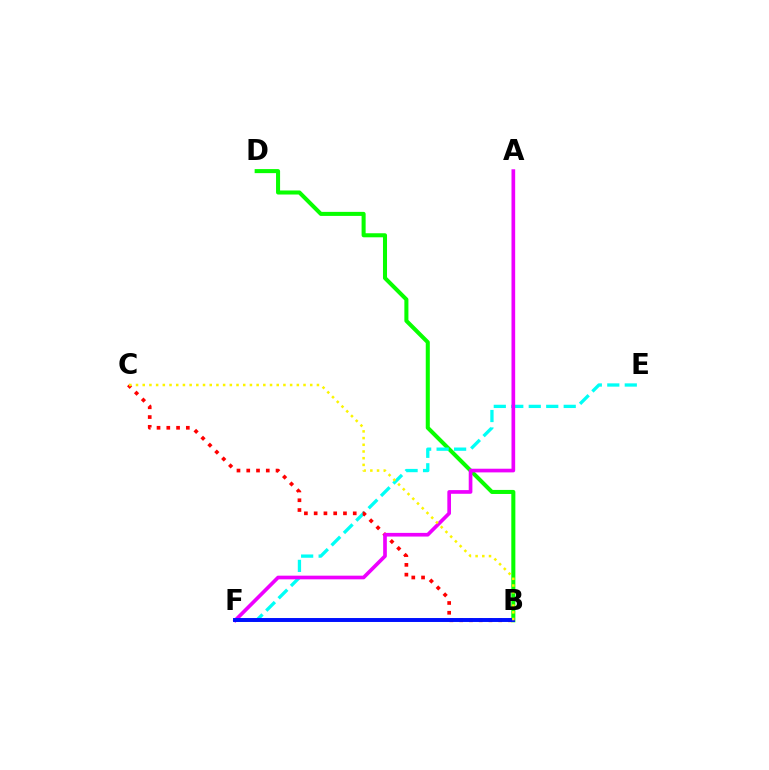{('B', 'D'): [{'color': '#08ff00', 'line_style': 'solid', 'thickness': 2.91}], ('E', 'F'): [{'color': '#00fff6', 'line_style': 'dashed', 'thickness': 2.37}], ('B', 'C'): [{'color': '#ff0000', 'line_style': 'dotted', 'thickness': 2.65}, {'color': '#fcf500', 'line_style': 'dotted', 'thickness': 1.82}], ('A', 'F'): [{'color': '#ee00ff', 'line_style': 'solid', 'thickness': 2.64}], ('B', 'F'): [{'color': '#0010ff', 'line_style': 'solid', 'thickness': 2.84}]}